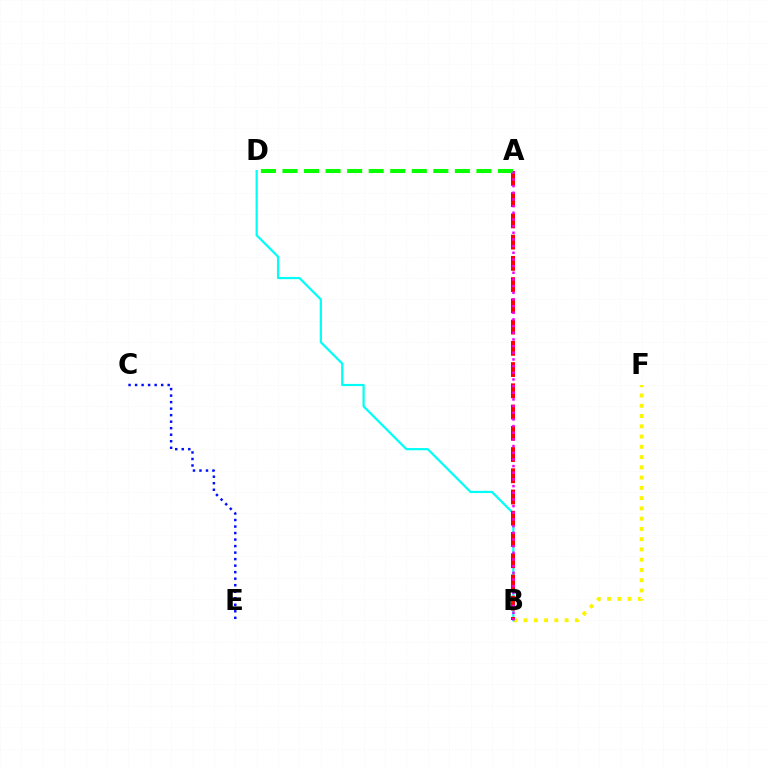{('B', 'F'): [{'color': '#fcf500', 'line_style': 'dotted', 'thickness': 2.79}], ('B', 'D'): [{'color': '#00fff6', 'line_style': 'solid', 'thickness': 1.6}], ('A', 'B'): [{'color': '#ff0000', 'line_style': 'dashed', 'thickness': 2.89}, {'color': '#ee00ff', 'line_style': 'dotted', 'thickness': 1.81}], ('A', 'D'): [{'color': '#08ff00', 'line_style': 'dashed', 'thickness': 2.93}], ('C', 'E'): [{'color': '#0010ff', 'line_style': 'dotted', 'thickness': 1.77}]}